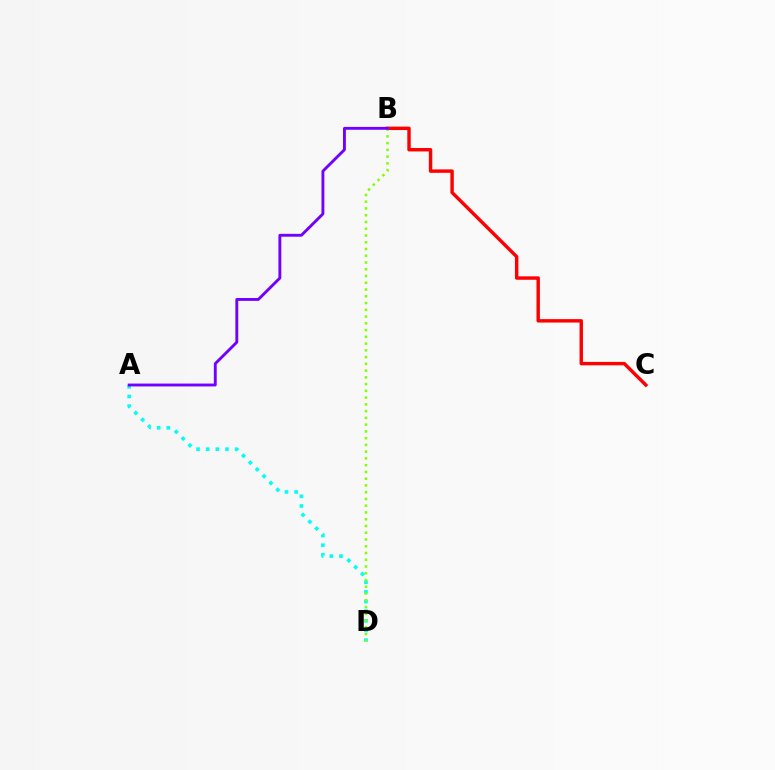{('A', 'D'): [{'color': '#00fff6', 'line_style': 'dotted', 'thickness': 2.62}], ('B', 'C'): [{'color': '#ff0000', 'line_style': 'solid', 'thickness': 2.47}], ('B', 'D'): [{'color': '#84ff00', 'line_style': 'dotted', 'thickness': 1.84}], ('A', 'B'): [{'color': '#7200ff', 'line_style': 'solid', 'thickness': 2.07}]}